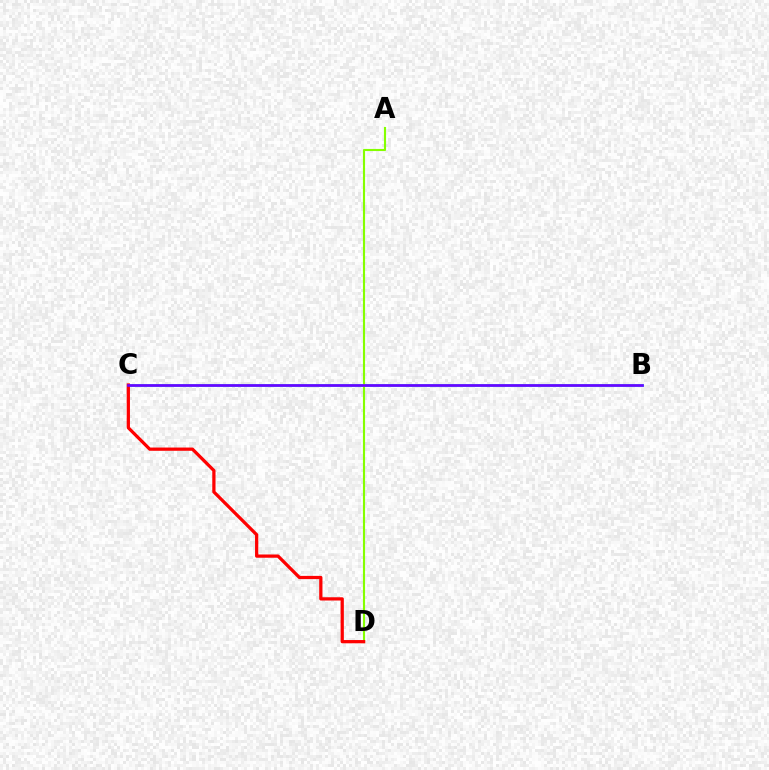{('B', 'C'): [{'color': '#00fff6', 'line_style': 'solid', 'thickness': 2.06}, {'color': '#7200ff', 'line_style': 'solid', 'thickness': 1.93}], ('A', 'D'): [{'color': '#84ff00', 'line_style': 'solid', 'thickness': 1.53}], ('C', 'D'): [{'color': '#ff0000', 'line_style': 'solid', 'thickness': 2.34}]}